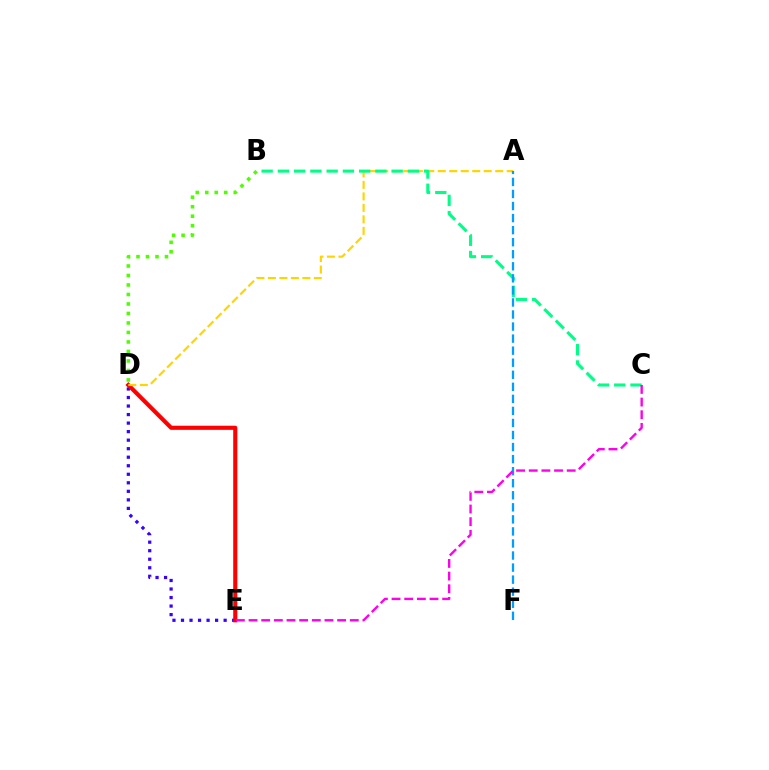{('D', 'E'): [{'color': '#3700ff', 'line_style': 'dotted', 'thickness': 2.32}, {'color': '#ff0000', 'line_style': 'solid', 'thickness': 2.96}], ('A', 'D'): [{'color': '#ffd500', 'line_style': 'dashed', 'thickness': 1.56}], ('B', 'C'): [{'color': '#00ff86', 'line_style': 'dashed', 'thickness': 2.21}], ('A', 'F'): [{'color': '#009eff', 'line_style': 'dashed', 'thickness': 1.64}], ('C', 'E'): [{'color': '#ff00ed', 'line_style': 'dashed', 'thickness': 1.72}], ('B', 'D'): [{'color': '#4fff00', 'line_style': 'dotted', 'thickness': 2.58}]}